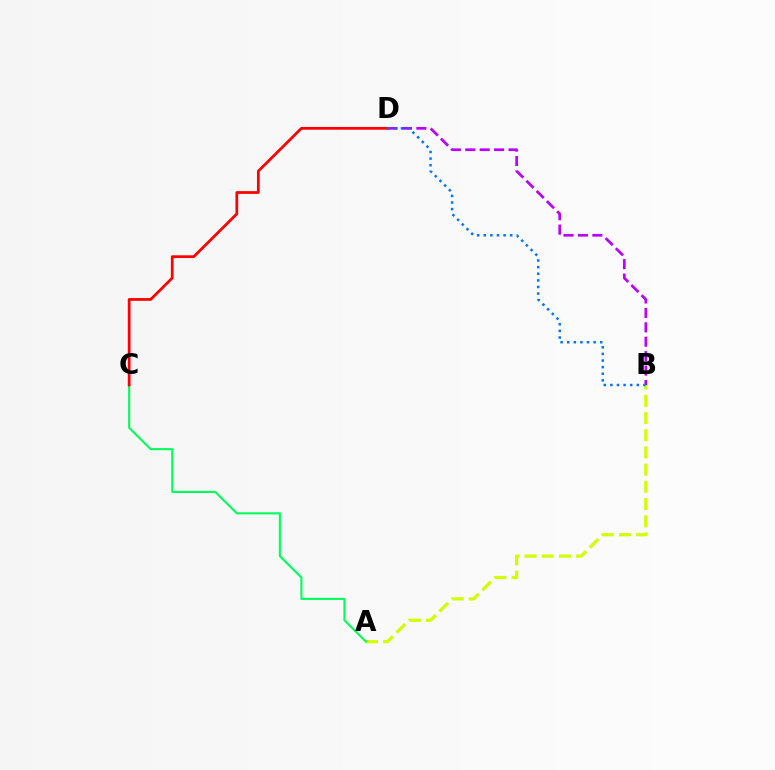{('A', 'B'): [{'color': '#d1ff00', 'line_style': 'dashed', 'thickness': 2.34}], ('A', 'C'): [{'color': '#00ff5c', 'line_style': 'solid', 'thickness': 1.51}], ('B', 'D'): [{'color': '#b900ff', 'line_style': 'dashed', 'thickness': 1.96}, {'color': '#0074ff', 'line_style': 'dotted', 'thickness': 1.8}], ('C', 'D'): [{'color': '#ff0000', 'line_style': 'solid', 'thickness': 1.98}]}